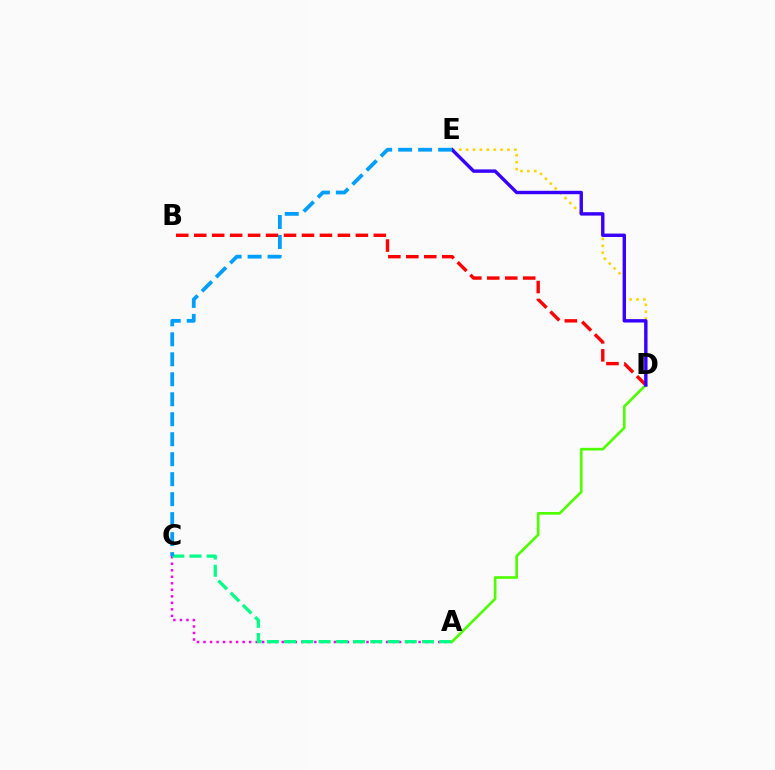{('A', 'C'): [{'color': '#ff00ed', 'line_style': 'dotted', 'thickness': 1.77}, {'color': '#00ff86', 'line_style': 'dashed', 'thickness': 2.34}], ('B', 'D'): [{'color': '#ff0000', 'line_style': 'dashed', 'thickness': 2.44}], ('D', 'E'): [{'color': '#ffd500', 'line_style': 'dotted', 'thickness': 1.87}, {'color': '#3700ff', 'line_style': 'solid', 'thickness': 2.45}], ('A', 'D'): [{'color': '#4fff00', 'line_style': 'solid', 'thickness': 1.92}], ('C', 'E'): [{'color': '#009eff', 'line_style': 'dashed', 'thickness': 2.71}]}